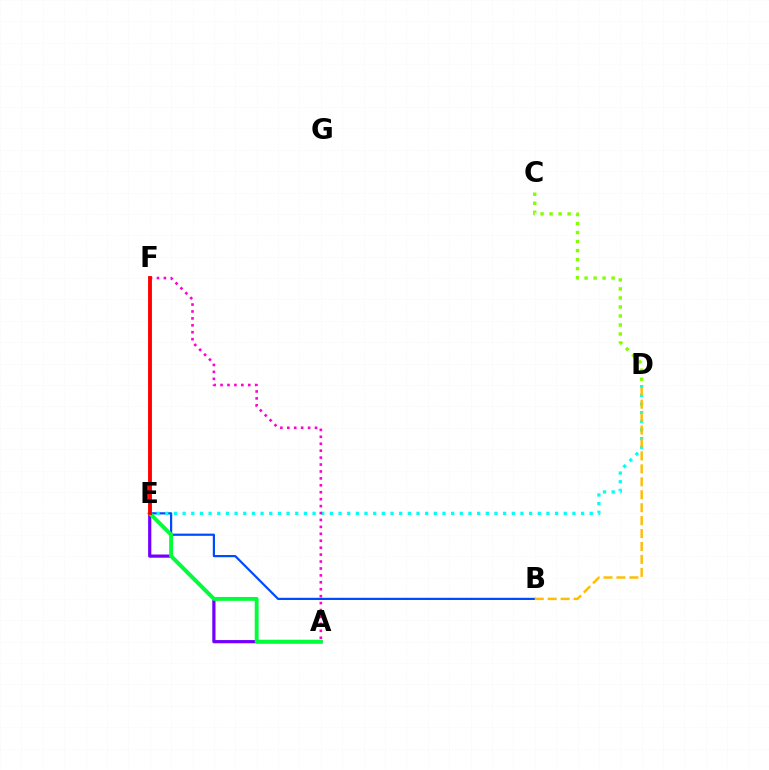{('B', 'E'): [{'color': '#004bff', 'line_style': 'solid', 'thickness': 1.59}], ('C', 'D'): [{'color': '#84ff00', 'line_style': 'dotted', 'thickness': 2.45}], ('D', 'E'): [{'color': '#00fff6', 'line_style': 'dotted', 'thickness': 2.35}], ('A', 'E'): [{'color': '#7200ff', 'line_style': 'solid', 'thickness': 2.31}, {'color': '#00ff39', 'line_style': 'solid', 'thickness': 2.79}], ('A', 'F'): [{'color': '#ff00cf', 'line_style': 'dotted', 'thickness': 1.88}], ('B', 'D'): [{'color': '#ffbd00', 'line_style': 'dashed', 'thickness': 1.76}], ('E', 'F'): [{'color': '#ff0000', 'line_style': 'solid', 'thickness': 2.78}]}